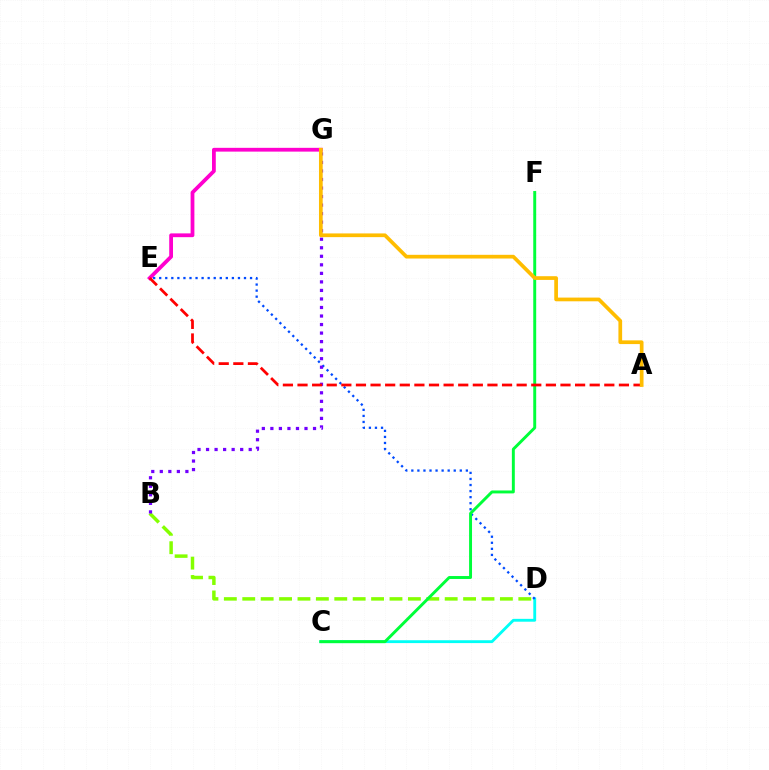{('E', 'G'): [{'color': '#ff00cf', 'line_style': 'solid', 'thickness': 2.72}], ('B', 'D'): [{'color': '#84ff00', 'line_style': 'dashed', 'thickness': 2.5}], ('C', 'D'): [{'color': '#00fff6', 'line_style': 'solid', 'thickness': 2.05}], ('D', 'E'): [{'color': '#004bff', 'line_style': 'dotted', 'thickness': 1.65}], ('C', 'F'): [{'color': '#00ff39', 'line_style': 'solid', 'thickness': 2.11}], ('B', 'G'): [{'color': '#7200ff', 'line_style': 'dotted', 'thickness': 2.32}], ('A', 'E'): [{'color': '#ff0000', 'line_style': 'dashed', 'thickness': 1.98}], ('A', 'G'): [{'color': '#ffbd00', 'line_style': 'solid', 'thickness': 2.67}]}